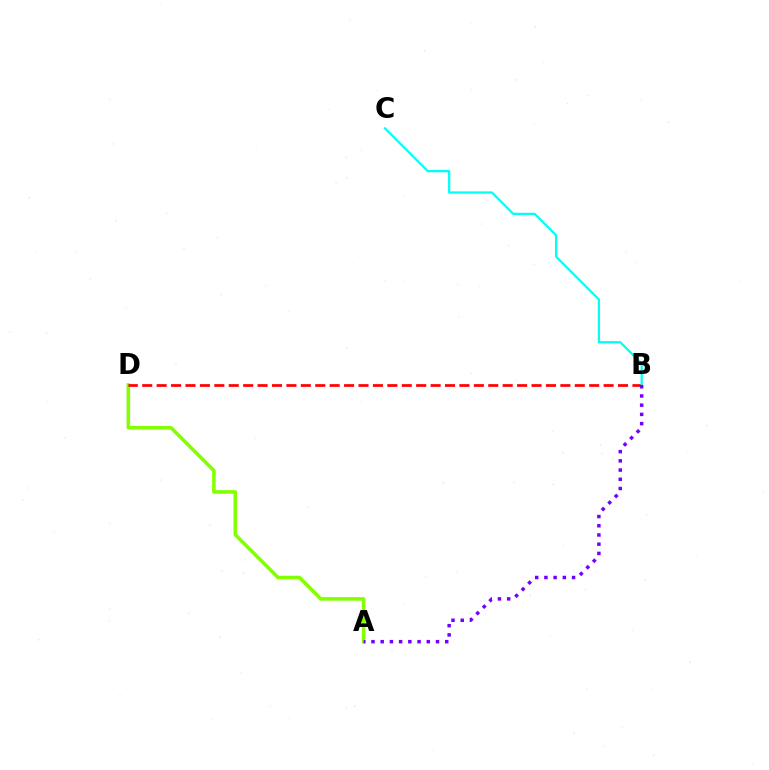{('A', 'D'): [{'color': '#84ff00', 'line_style': 'solid', 'thickness': 2.57}], ('B', 'D'): [{'color': '#ff0000', 'line_style': 'dashed', 'thickness': 1.96}], ('B', 'C'): [{'color': '#00fff6', 'line_style': 'solid', 'thickness': 1.61}], ('A', 'B'): [{'color': '#7200ff', 'line_style': 'dotted', 'thickness': 2.5}]}